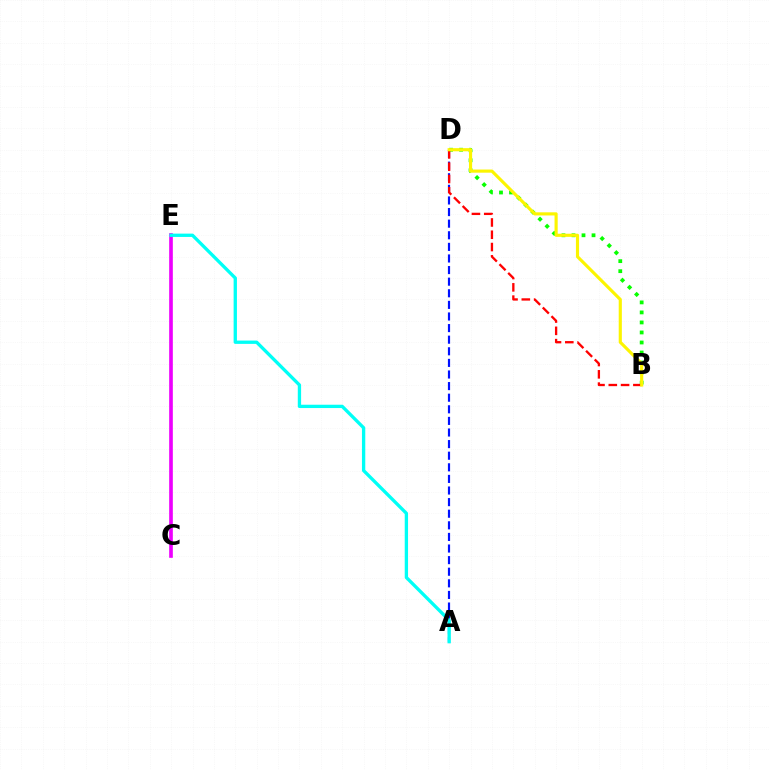{('C', 'E'): [{'color': '#ee00ff', 'line_style': 'solid', 'thickness': 2.63}], ('B', 'D'): [{'color': '#08ff00', 'line_style': 'dotted', 'thickness': 2.72}, {'color': '#ff0000', 'line_style': 'dashed', 'thickness': 1.67}, {'color': '#fcf500', 'line_style': 'solid', 'thickness': 2.26}], ('A', 'D'): [{'color': '#0010ff', 'line_style': 'dashed', 'thickness': 1.58}], ('A', 'E'): [{'color': '#00fff6', 'line_style': 'solid', 'thickness': 2.39}]}